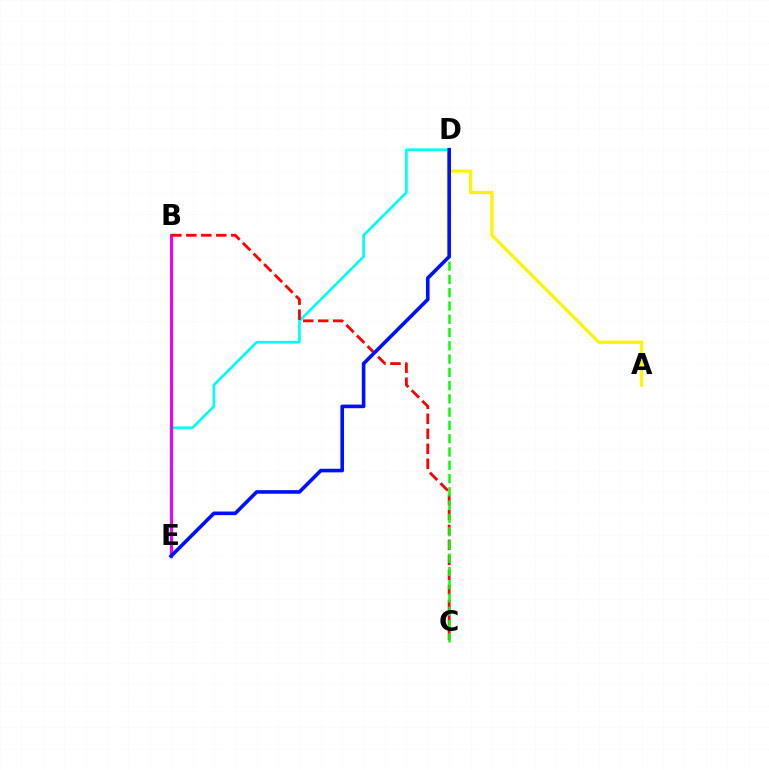{('D', 'E'): [{'color': '#00fff6', 'line_style': 'solid', 'thickness': 1.96}, {'color': '#0010ff', 'line_style': 'solid', 'thickness': 2.61}], ('A', 'D'): [{'color': '#fcf500', 'line_style': 'solid', 'thickness': 2.34}], ('B', 'E'): [{'color': '#ee00ff', 'line_style': 'solid', 'thickness': 2.25}], ('B', 'C'): [{'color': '#ff0000', 'line_style': 'dashed', 'thickness': 2.04}], ('C', 'D'): [{'color': '#08ff00', 'line_style': 'dashed', 'thickness': 1.8}]}